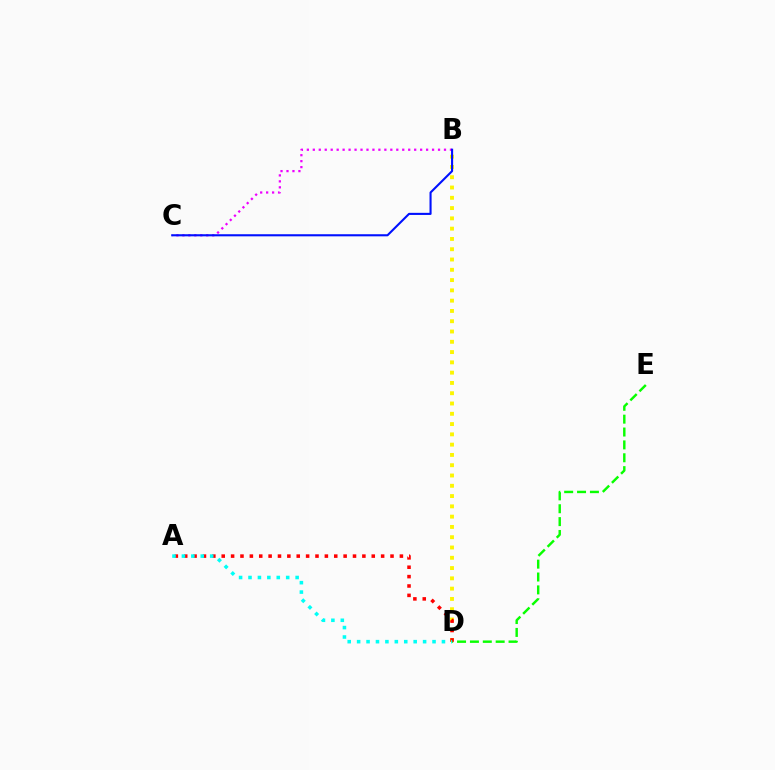{('B', 'D'): [{'color': '#fcf500', 'line_style': 'dotted', 'thickness': 2.79}], ('B', 'C'): [{'color': '#ee00ff', 'line_style': 'dotted', 'thickness': 1.62}, {'color': '#0010ff', 'line_style': 'solid', 'thickness': 1.51}], ('D', 'E'): [{'color': '#08ff00', 'line_style': 'dashed', 'thickness': 1.75}], ('A', 'D'): [{'color': '#ff0000', 'line_style': 'dotted', 'thickness': 2.55}, {'color': '#00fff6', 'line_style': 'dotted', 'thickness': 2.56}]}